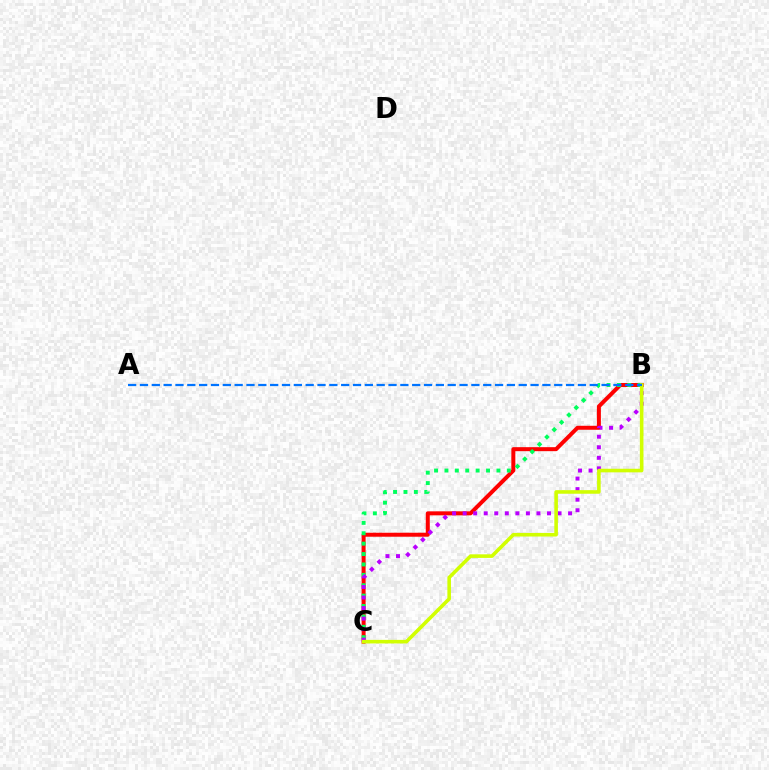{('B', 'C'): [{'color': '#ff0000', 'line_style': 'solid', 'thickness': 2.88}, {'color': '#00ff5c', 'line_style': 'dotted', 'thickness': 2.82}, {'color': '#b900ff', 'line_style': 'dotted', 'thickness': 2.86}, {'color': '#d1ff00', 'line_style': 'solid', 'thickness': 2.58}], ('A', 'B'): [{'color': '#0074ff', 'line_style': 'dashed', 'thickness': 1.61}]}